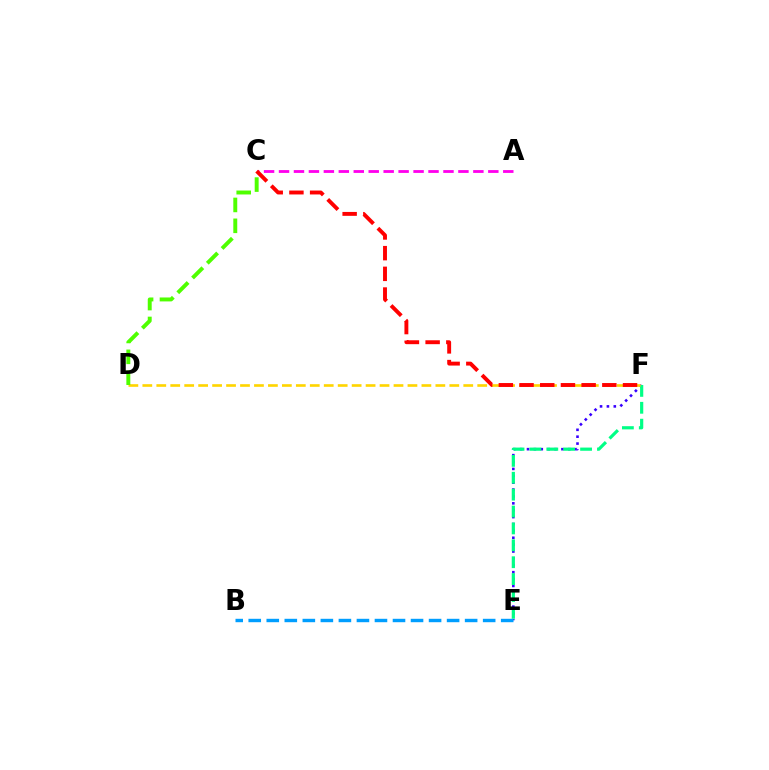{('E', 'F'): [{'color': '#3700ff', 'line_style': 'dotted', 'thickness': 1.87}, {'color': '#00ff86', 'line_style': 'dashed', 'thickness': 2.29}], ('A', 'C'): [{'color': '#ff00ed', 'line_style': 'dashed', 'thickness': 2.03}], ('D', 'F'): [{'color': '#ffd500', 'line_style': 'dashed', 'thickness': 1.9}], ('C', 'F'): [{'color': '#ff0000', 'line_style': 'dashed', 'thickness': 2.81}], ('B', 'E'): [{'color': '#009eff', 'line_style': 'dashed', 'thickness': 2.45}], ('C', 'D'): [{'color': '#4fff00', 'line_style': 'dashed', 'thickness': 2.84}]}